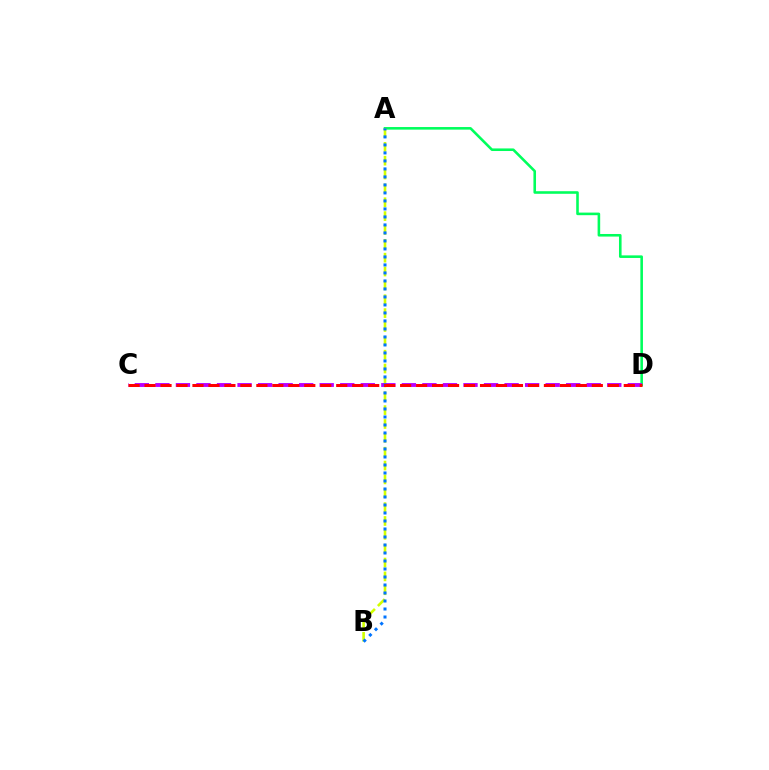{('A', 'D'): [{'color': '#00ff5c', 'line_style': 'solid', 'thickness': 1.86}], ('A', 'B'): [{'color': '#d1ff00', 'line_style': 'dashed', 'thickness': 1.88}, {'color': '#0074ff', 'line_style': 'dotted', 'thickness': 2.17}], ('C', 'D'): [{'color': '#b900ff', 'line_style': 'dashed', 'thickness': 2.79}, {'color': '#ff0000', 'line_style': 'dashed', 'thickness': 2.17}]}